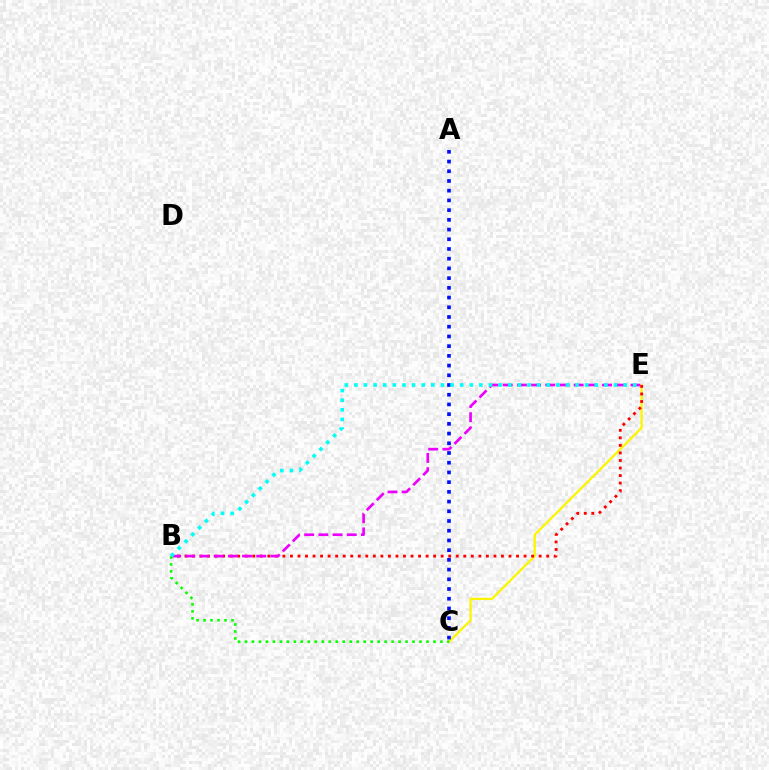{('C', 'E'): [{'color': '#fcf500', 'line_style': 'solid', 'thickness': 1.65}], ('B', 'E'): [{'color': '#ff0000', 'line_style': 'dotted', 'thickness': 2.05}, {'color': '#ee00ff', 'line_style': 'dashed', 'thickness': 1.93}, {'color': '#00fff6', 'line_style': 'dotted', 'thickness': 2.61}], ('A', 'C'): [{'color': '#0010ff', 'line_style': 'dotted', 'thickness': 2.64}], ('B', 'C'): [{'color': '#08ff00', 'line_style': 'dotted', 'thickness': 1.9}]}